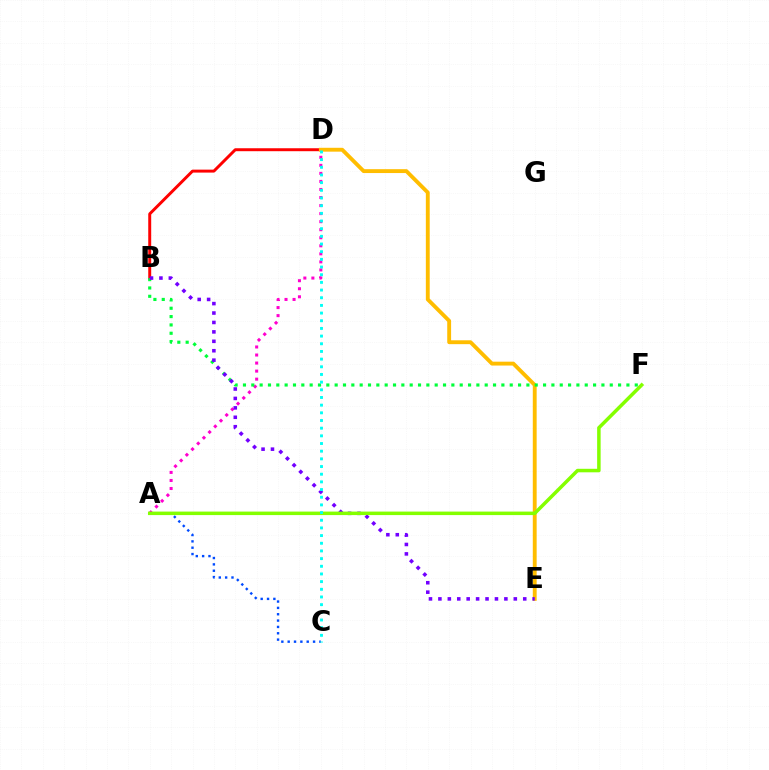{('A', 'C'): [{'color': '#004bff', 'line_style': 'dotted', 'thickness': 1.72}], ('B', 'D'): [{'color': '#ff0000', 'line_style': 'solid', 'thickness': 2.13}], ('A', 'D'): [{'color': '#ff00cf', 'line_style': 'dotted', 'thickness': 2.19}], ('D', 'E'): [{'color': '#ffbd00', 'line_style': 'solid', 'thickness': 2.79}], ('B', 'F'): [{'color': '#00ff39', 'line_style': 'dotted', 'thickness': 2.26}], ('B', 'E'): [{'color': '#7200ff', 'line_style': 'dotted', 'thickness': 2.56}], ('A', 'F'): [{'color': '#84ff00', 'line_style': 'solid', 'thickness': 2.52}], ('C', 'D'): [{'color': '#00fff6', 'line_style': 'dotted', 'thickness': 2.08}]}